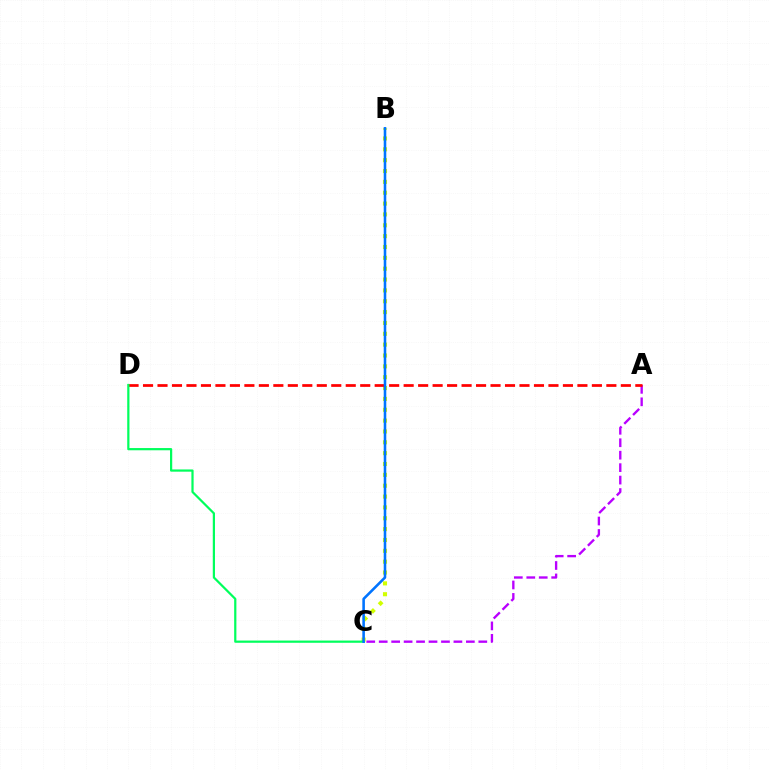{('B', 'C'): [{'color': '#d1ff00', 'line_style': 'dotted', 'thickness': 2.95}, {'color': '#0074ff', 'line_style': 'solid', 'thickness': 1.86}], ('A', 'C'): [{'color': '#b900ff', 'line_style': 'dashed', 'thickness': 1.69}], ('A', 'D'): [{'color': '#ff0000', 'line_style': 'dashed', 'thickness': 1.97}], ('C', 'D'): [{'color': '#00ff5c', 'line_style': 'solid', 'thickness': 1.6}]}